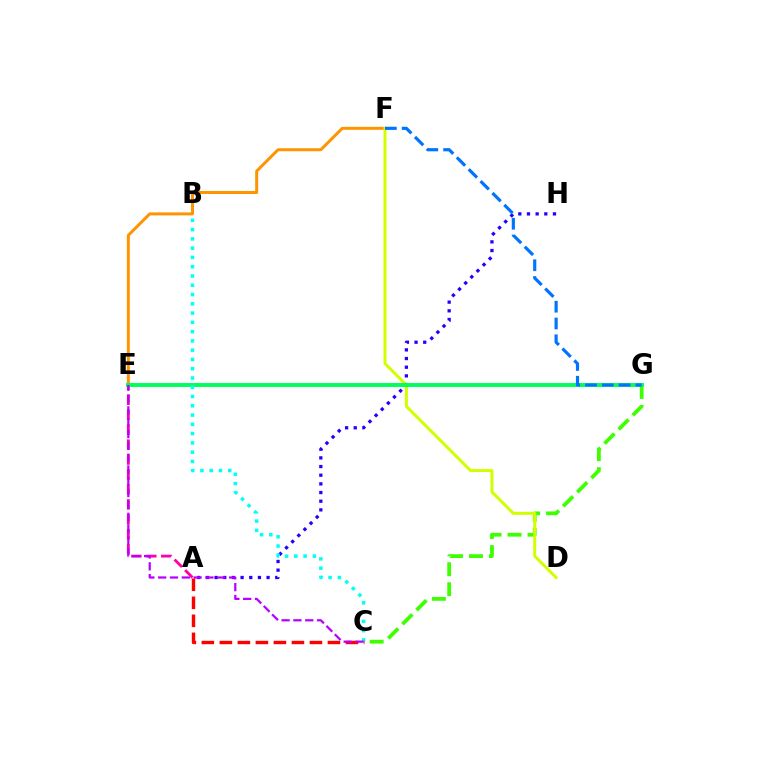{('E', 'F'): [{'color': '#ff9400', 'line_style': 'solid', 'thickness': 2.15}], ('C', 'G'): [{'color': '#3dff00', 'line_style': 'dashed', 'thickness': 2.71}], ('D', 'F'): [{'color': '#d1ff00', 'line_style': 'solid', 'thickness': 2.15}], ('A', 'E'): [{'color': '#ff00ac', 'line_style': 'dashed', 'thickness': 2.03}], ('A', 'H'): [{'color': '#2500ff', 'line_style': 'dotted', 'thickness': 2.35}], ('E', 'G'): [{'color': '#00ff5c', 'line_style': 'solid', 'thickness': 2.83}], ('B', 'C'): [{'color': '#00fff6', 'line_style': 'dotted', 'thickness': 2.52}], ('A', 'C'): [{'color': '#ff0000', 'line_style': 'dashed', 'thickness': 2.45}], ('F', 'G'): [{'color': '#0074ff', 'line_style': 'dashed', 'thickness': 2.28}], ('C', 'E'): [{'color': '#b900ff', 'line_style': 'dashed', 'thickness': 1.61}]}